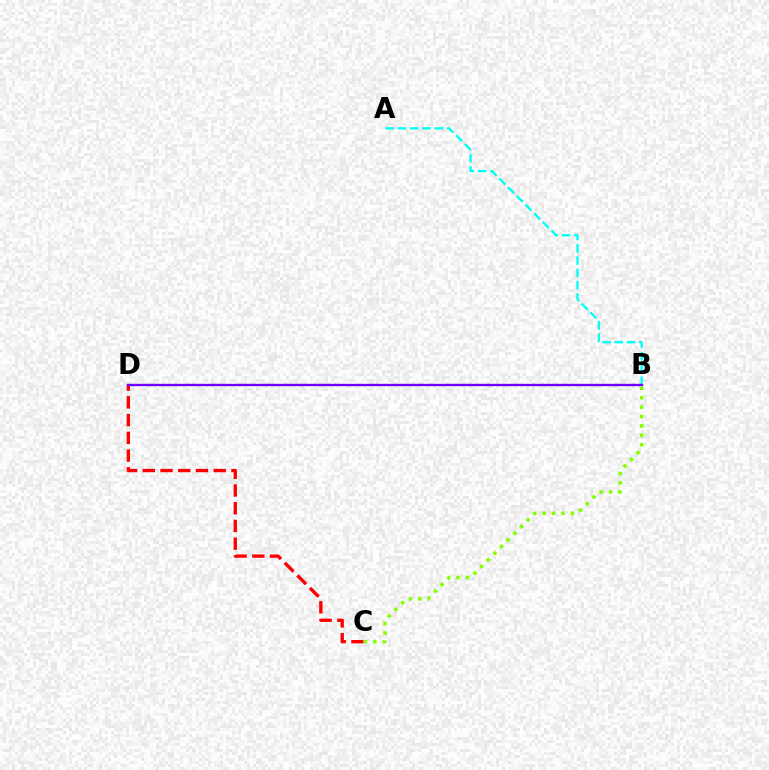{('C', 'D'): [{'color': '#ff0000', 'line_style': 'dashed', 'thickness': 2.41}], ('A', 'B'): [{'color': '#00fff6', 'line_style': 'dashed', 'thickness': 1.67}], ('B', 'D'): [{'color': '#7200ff', 'line_style': 'solid', 'thickness': 1.71}], ('B', 'C'): [{'color': '#84ff00', 'line_style': 'dotted', 'thickness': 2.55}]}